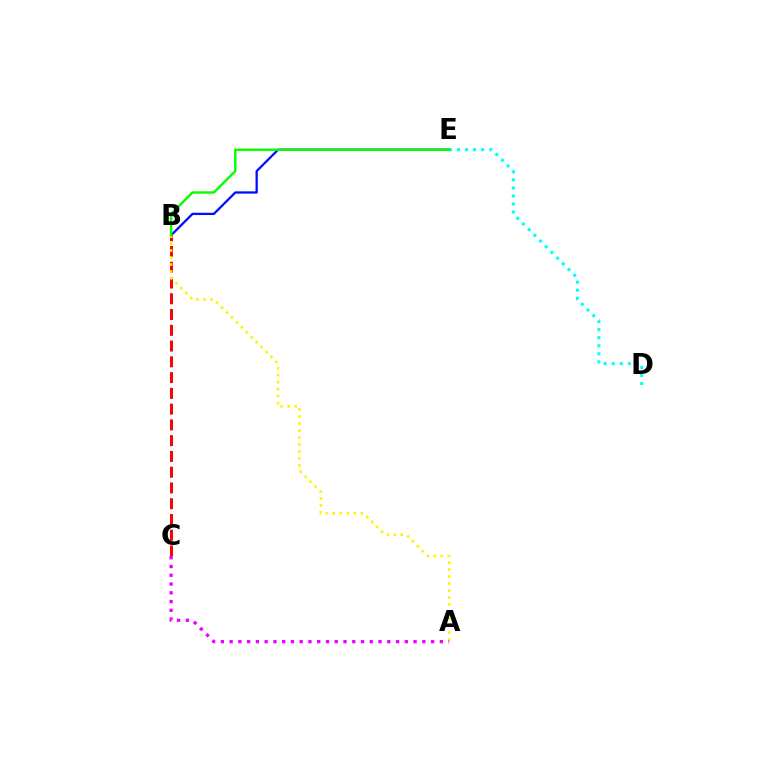{('B', 'C'): [{'color': '#ff0000', 'line_style': 'dashed', 'thickness': 2.14}], ('B', 'E'): [{'color': '#0010ff', 'line_style': 'solid', 'thickness': 1.65}, {'color': '#08ff00', 'line_style': 'solid', 'thickness': 1.76}], ('D', 'E'): [{'color': '#00fff6', 'line_style': 'dotted', 'thickness': 2.19}], ('A', 'B'): [{'color': '#fcf500', 'line_style': 'dotted', 'thickness': 1.9}], ('A', 'C'): [{'color': '#ee00ff', 'line_style': 'dotted', 'thickness': 2.38}]}